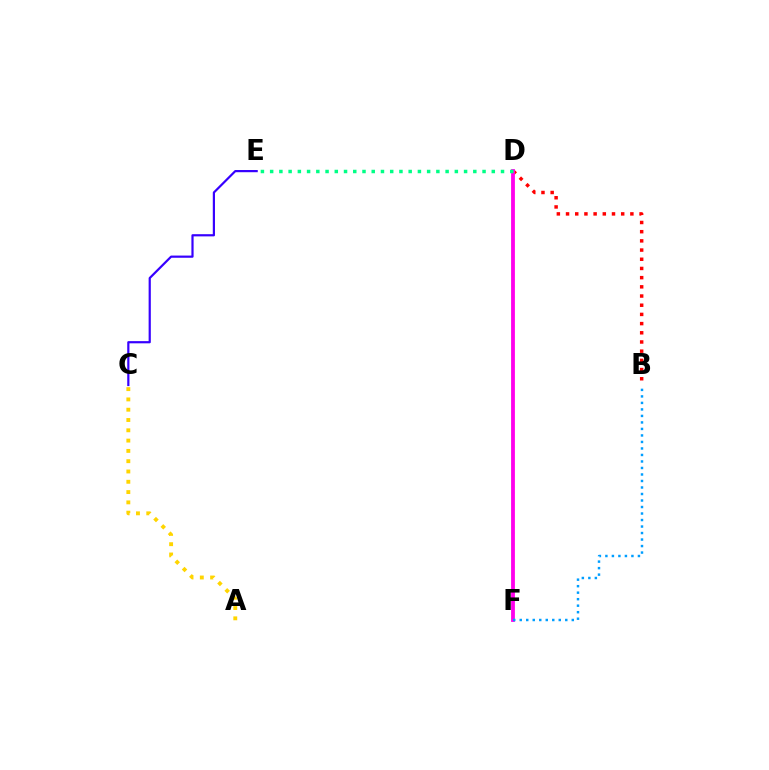{('A', 'C'): [{'color': '#ffd500', 'line_style': 'dotted', 'thickness': 2.8}], ('D', 'F'): [{'color': '#4fff00', 'line_style': 'dotted', 'thickness': 1.56}, {'color': '#ff00ed', 'line_style': 'solid', 'thickness': 2.74}], ('C', 'E'): [{'color': '#3700ff', 'line_style': 'solid', 'thickness': 1.58}], ('B', 'D'): [{'color': '#ff0000', 'line_style': 'dotted', 'thickness': 2.5}], ('B', 'F'): [{'color': '#009eff', 'line_style': 'dotted', 'thickness': 1.77}], ('D', 'E'): [{'color': '#00ff86', 'line_style': 'dotted', 'thickness': 2.51}]}